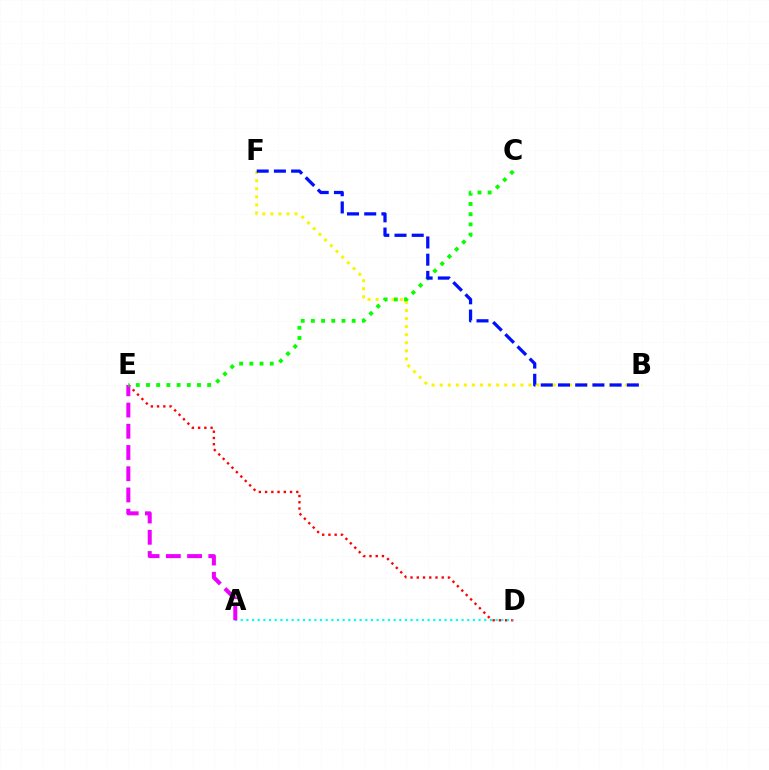{('D', 'E'): [{'color': '#ff0000', 'line_style': 'dotted', 'thickness': 1.7}], ('A', 'D'): [{'color': '#00fff6', 'line_style': 'dotted', 'thickness': 1.54}], ('B', 'F'): [{'color': '#fcf500', 'line_style': 'dotted', 'thickness': 2.19}, {'color': '#0010ff', 'line_style': 'dashed', 'thickness': 2.34}], ('A', 'E'): [{'color': '#ee00ff', 'line_style': 'dashed', 'thickness': 2.88}], ('C', 'E'): [{'color': '#08ff00', 'line_style': 'dotted', 'thickness': 2.77}]}